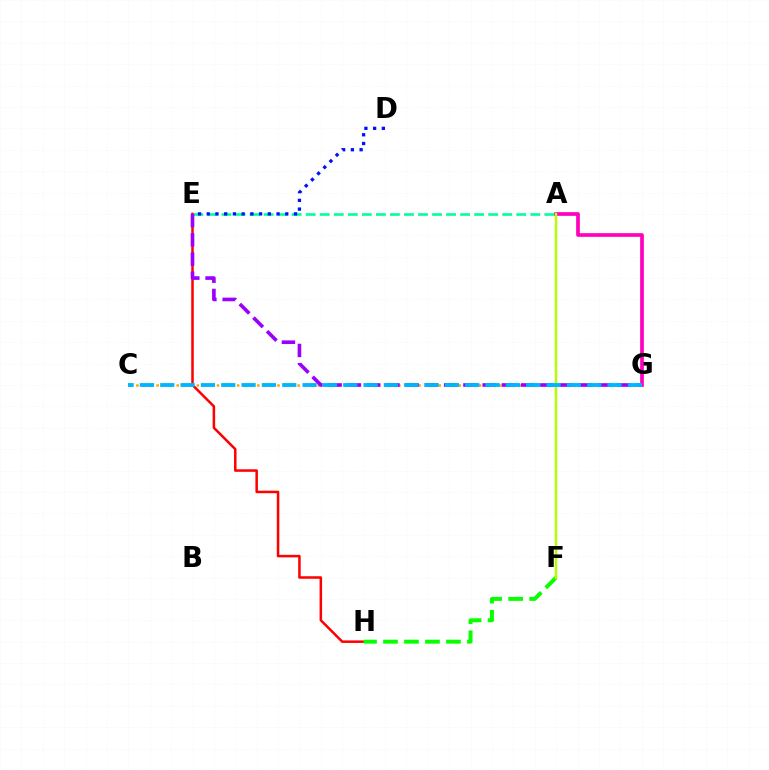{('E', 'H'): [{'color': '#ff0000', 'line_style': 'solid', 'thickness': 1.81}], ('C', 'G'): [{'color': '#ffa500', 'line_style': 'dotted', 'thickness': 1.83}, {'color': '#00b5ff', 'line_style': 'dashed', 'thickness': 2.76}], ('A', 'E'): [{'color': '#00ff9d', 'line_style': 'dashed', 'thickness': 1.91}], ('F', 'H'): [{'color': '#08ff00', 'line_style': 'dashed', 'thickness': 2.85}], ('D', 'E'): [{'color': '#0010ff', 'line_style': 'dotted', 'thickness': 2.37}], ('E', 'G'): [{'color': '#9b00ff', 'line_style': 'dashed', 'thickness': 2.61}], ('A', 'G'): [{'color': '#ff00bd', 'line_style': 'solid', 'thickness': 2.66}], ('A', 'F'): [{'color': '#b3ff00', 'line_style': 'solid', 'thickness': 1.75}]}